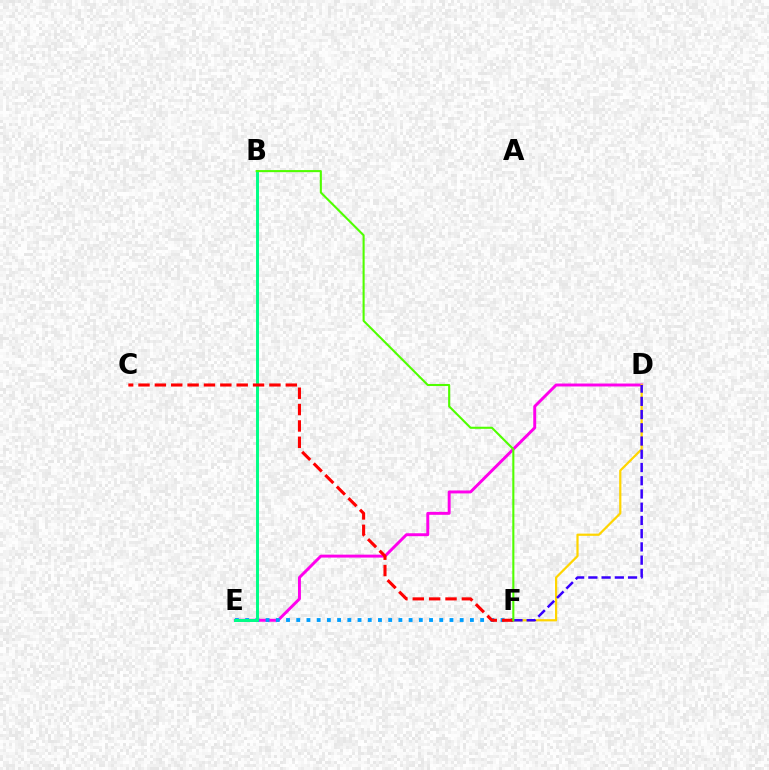{('D', 'E'): [{'color': '#ff00ed', 'line_style': 'solid', 'thickness': 2.12}], ('E', 'F'): [{'color': '#009eff', 'line_style': 'dotted', 'thickness': 2.78}], ('B', 'E'): [{'color': '#00ff86', 'line_style': 'solid', 'thickness': 2.13}], ('D', 'F'): [{'color': '#ffd500', 'line_style': 'solid', 'thickness': 1.6}, {'color': '#3700ff', 'line_style': 'dashed', 'thickness': 1.8}], ('C', 'F'): [{'color': '#ff0000', 'line_style': 'dashed', 'thickness': 2.22}], ('B', 'F'): [{'color': '#4fff00', 'line_style': 'solid', 'thickness': 1.5}]}